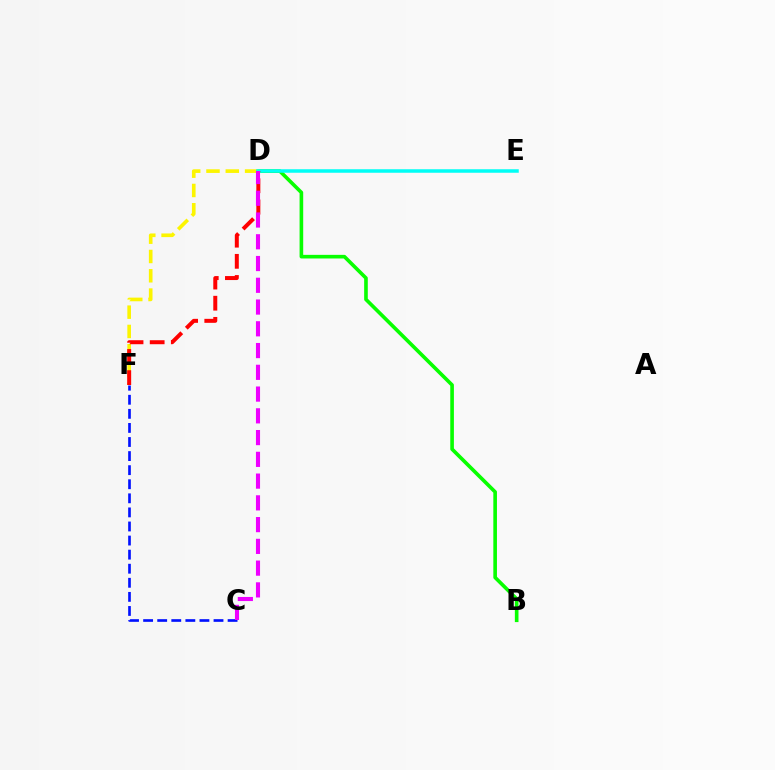{('B', 'D'): [{'color': '#08ff00', 'line_style': 'solid', 'thickness': 2.61}], ('D', 'F'): [{'color': '#fcf500', 'line_style': 'dashed', 'thickness': 2.62}, {'color': '#ff0000', 'line_style': 'dashed', 'thickness': 2.87}], ('C', 'F'): [{'color': '#0010ff', 'line_style': 'dashed', 'thickness': 1.91}], ('D', 'E'): [{'color': '#00fff6', 'line_style': 'solid', 'thickness': 2.53}], ('C', 'D'): [{'color': '#ee00ff', 'line_style': 'dashed', 'thickness': 2.96}]}